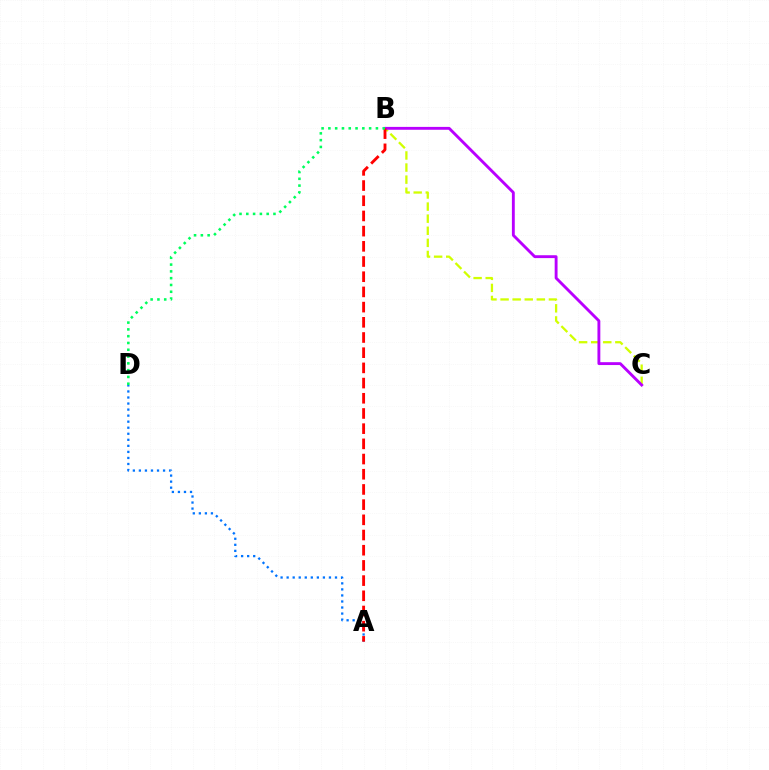{('A', 'D'): [{'color': '#0074ff', 'line_style': 'dotted', 'thickness': 1.64}], ('B', 'C'): [{'color': '#d1ff00', 'line_style': 'dashed', 'thickness': 1.64}, {'color': '#b900ff', 'line_style': 'solid', 'thickness': 2.07}], ('A', 'B'): [{'color': '#ff0000', 'line_style': 'dashed', 'thickness': 2.06}], ('B', 'D'): [{'color': '#00ff5c', 'line_style': 'dotted', 'thickness': 1.84}]}